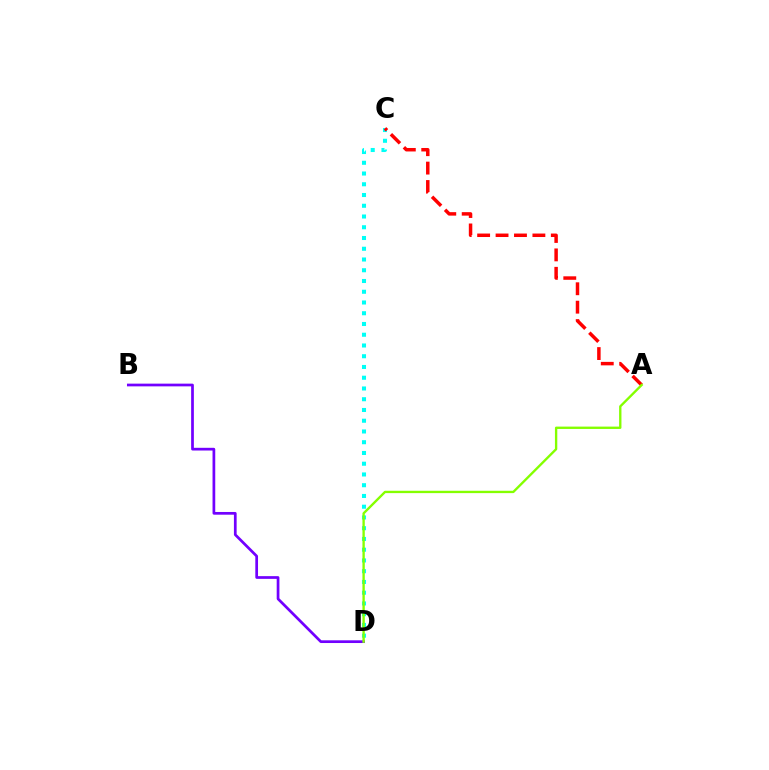{('C', 'D'): [{'color': '#00fff6', 'line_style': 'dotted', 'thickness': 2.92}], ('B', 'D'): [{'color': '#7200ff', 'line_style': 'solid', 'thickness': 1.96}], ('A', 'C'): [{'color': '#ff0000', 'line_style': 'dashed', 'thickness': 2.5}], ('A', 'D'): [{'color': '#84ff00', 'line_style': 'solid', 'thickness': 1.69}]}